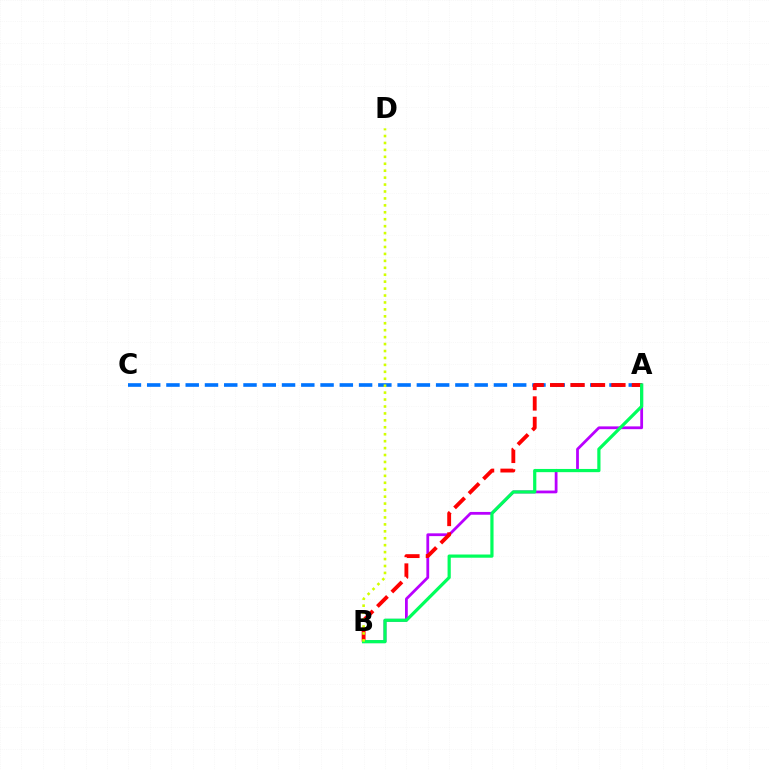{('A', 'B'): [{'color': '#b900ff', 'line_style': 'solid', 'thickness': 2.0}, {'color': '#ff0000', 'line_style': 'dashed', 'thickness': 2.78}, {'color': '#00ff5c', 'line_style': 'solid', 'thickness': 2.31}], ('A', 'C'): [{'color': '#0074ff', 'line_style': 'dashed', 'thickness': 2.62}], ('B', 'D'): [{'color': '#d1ff00', 'line_style': 'dotted', 'thickness': 1.88}]}